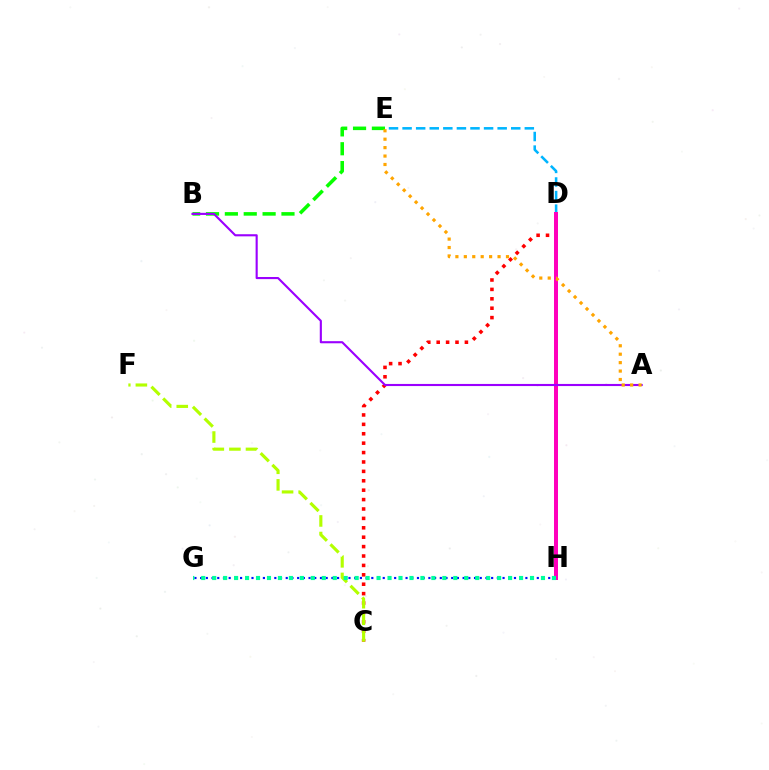{('C', 'D'): [{'color': '#ff0000', 'line_style': 'dotted', 'thickness': 2.56}], ('G', 'H'): [{'color': '#0010ff', 'line_style': 'dotted', 'thickness': 1.55}, {'color': '#00ff9d', 'line_style': 'dotted', 'thickness': 2.98}], ('D', 'E'): [{'color': '#00b5ff', 'line_style': 'dashed', 'thickness': 1.85}], ('B', 'E'): [{'color': '#08ff00', 'line_style': 'dashed', 'thickness': 2.56}], ('D', 'H'): [{'color': '#ff00bd', 'line_style': 'solid', 'thickness': 2.87}], ('A', 'B'): [{'color': '#9b00ff', 'line_style': 'solid', 'thickness': 1.53}], ('C', 'F'): [{'color': '#b3ff00', 'line_style': 'dashed', 'thickness': 2.25}], ('A', 'E'): [{'color': '#ffa500', 'line_style': 'dotted', 'thickness': 2.29}]}